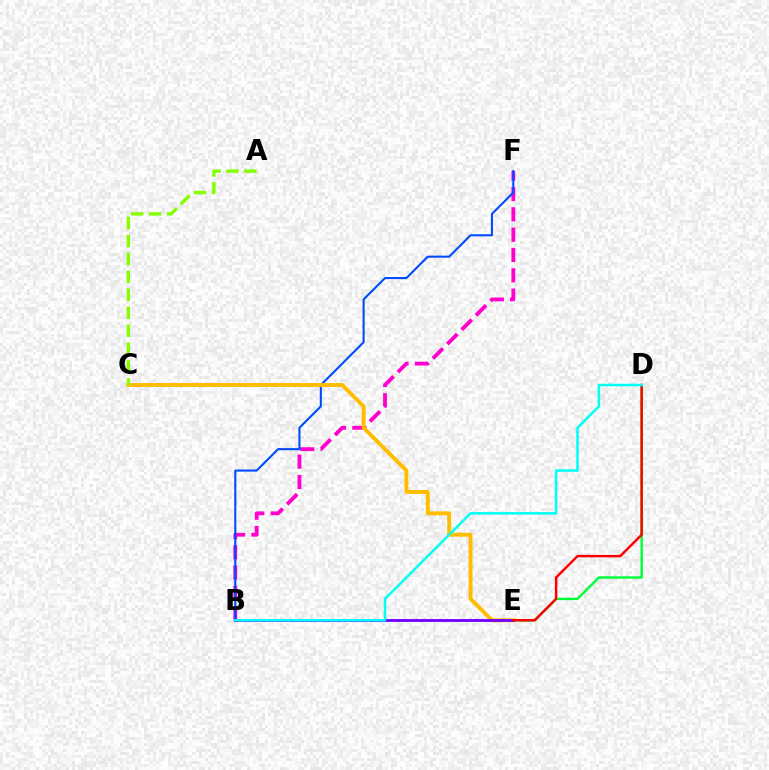{('B', 'F'): [{'color': '#ff00cf', 'line_style': 'dashed', 'thickness': 2.76}, {'color': '#004bff', 'line_style': 'solid', 'thickness': 1.5}], ('D', 'E'): [{'color': '#00ff39', 'line_style': 'solid', 'thickness': 1.74}, {'color': '#ff0000', 'line_style': 'solid', 'thickness': 1.77}], ('C', 'E'): [{'color': '#ffbd00', 'line_style': 'solid', 'thickness': 2.82}], ('B', 'E'): [{'color': '#7200ff', 'line_style': 'solid', 'thickness': 2.04}], ('B', 'D'): [{'color': '#00fff6', 'line_style': 'solid', 'thickness': 1.81}], ('A', 'C'): [{'color': '#84ff00', 'line_style': 'dashed', 'thickness': 2.44}]}